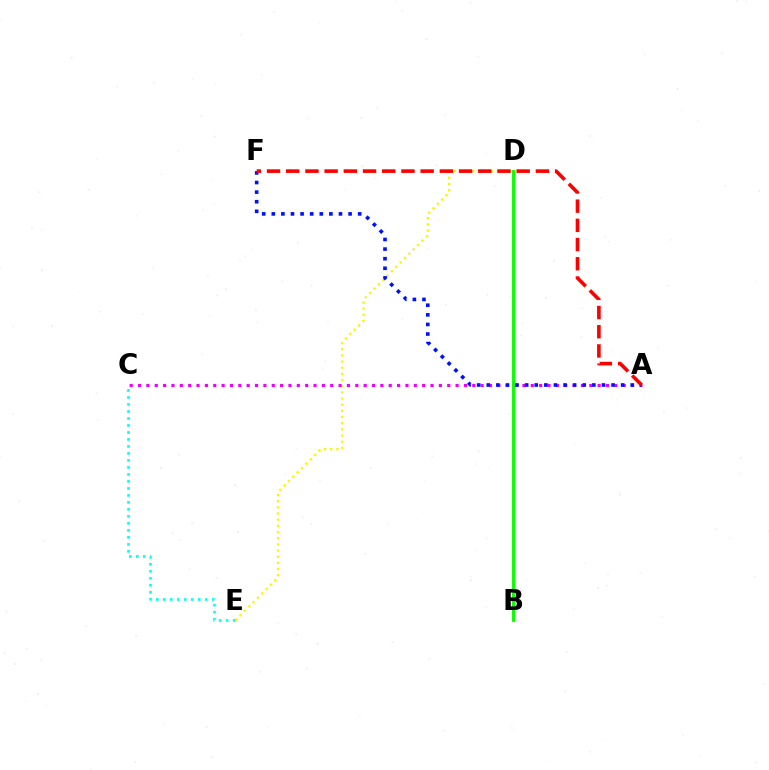{('D', 'E'): [{'color': '#fcf500', 'line_style': 'dotted', 'thickness': 1.68}], ('C', 'E'): [{'color': '#00fff6', 'line_style': 'dotted', 'thickness': 1.9}], ('A', 'C'): [{'color': '#ee00ff', 'line_style': 'dotted', 'thickness': 2.27}], ('A', 'F'): [{'color': '#0010ff', 'line_style': 'dotted', 'thickness': 2.61}, {'color': '#ff0000', 'line_style': 'dashed', 'thickness': 2.61}], ('B', 'D'): [{'color': '#08ff00', 'line_style': 'solid', 'thickness': 2.11}]}